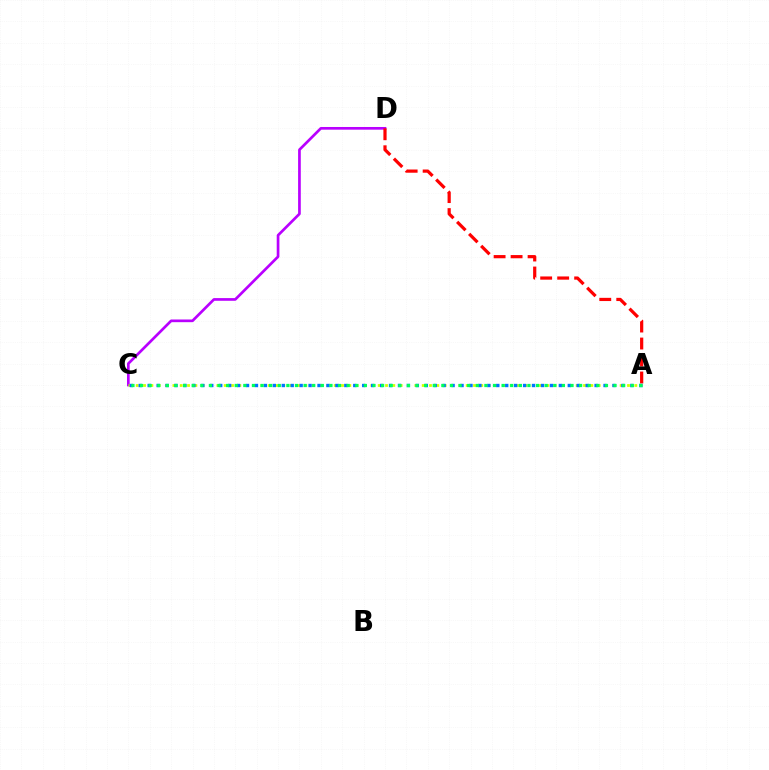{('C', 'D'): [{'color': '#b900ff', 'line_style': 'solid', 'thickness': 1.94}], ('A', 'C'): [{'color': '#d1ff00', 'line_style': 'dotted', 'thickness': 1.99}, {'color': '#0074ff', 'line_style': 'dotted', 'thickness': 2.43}, {'color': '#00ff5c', 'line_style': 'dotted', 'thickness': 2.34}], ('A', 'D'): [{'color': '#ff0000', 'line_style': 'dashed', 'thickness': 2.31}]}